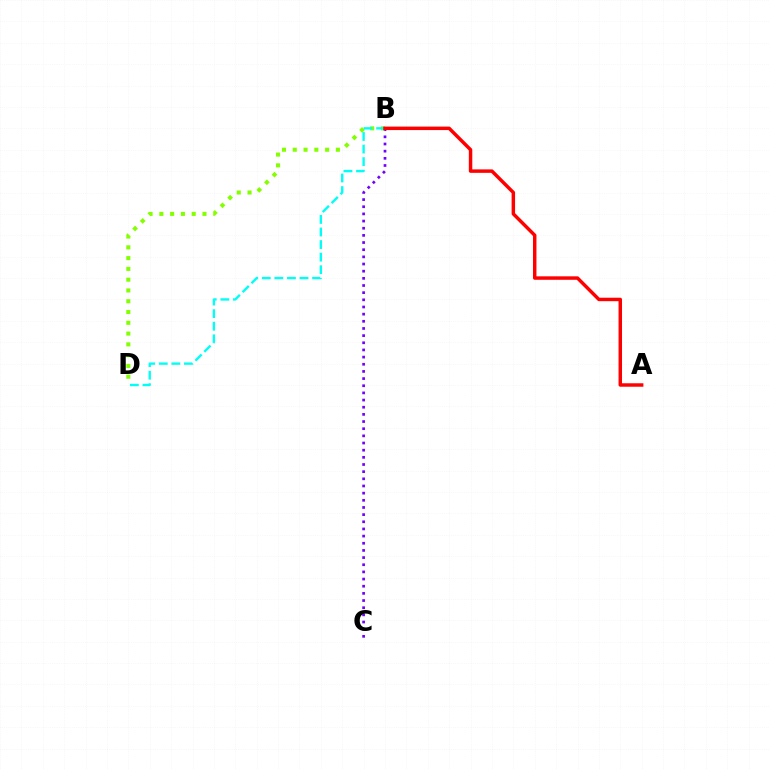{('B', 'C'): [{'color': '#7200ff', 'line_style': 'dotted', 'thickness': 1.95}], ('B', 'D'): [{'color': '#84ff00', 'line_style': 'dotted', 'thickness': 2.93}, {'color': '#00fff6', 'line_style': 'dashed', 'thickness': 1.71}], ('A', 'B'): [{'color': '#ff0000', 'line_style': 'solid', 'thickness': 2.49}]}